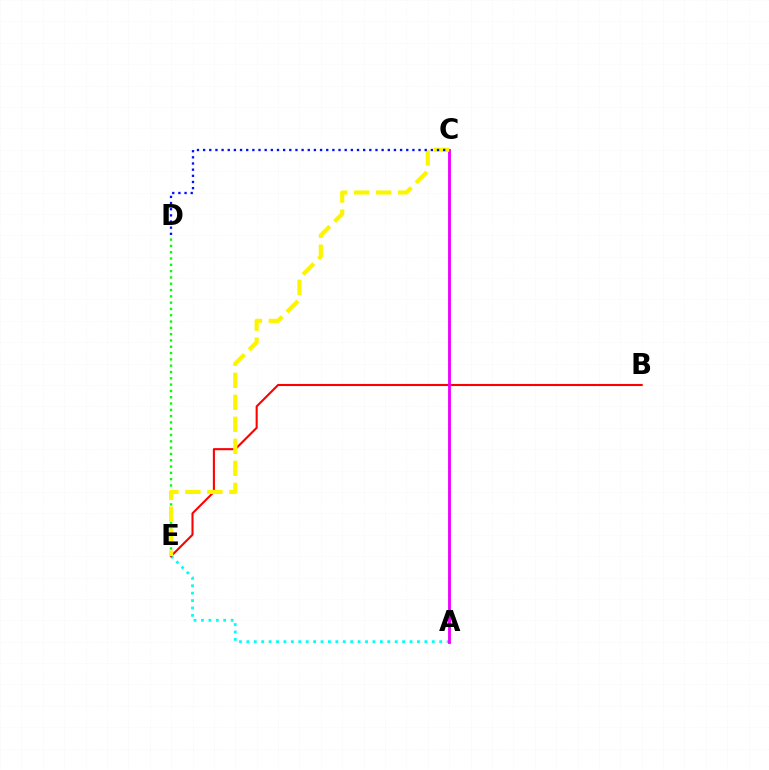{('A', 'E'): [{'color': '#00fff6', 'line_style': 'dotted', 'thickness': 2.02}], ('B', 'E'): [{'color': '#ff0000', 'line_style': 'solid', 'thickness': 1.5}], ('D', 'E'): [{'color': '#08ff00', 'line_style': 'dotted', 'thickness': 1.71}], ('A', 'C'): [{'color': '#ee00ff', 'line_style': 'solid', 'thickness': 2.04}], ('C', 'E'): [{'color': '#fcf500', 'line_style': 'dashed', 'thickness': 2.99}], ('C', 'D'): [{'color': '#0010ff', 'line_style': 'dotted', 'thickness': 1.67}]}